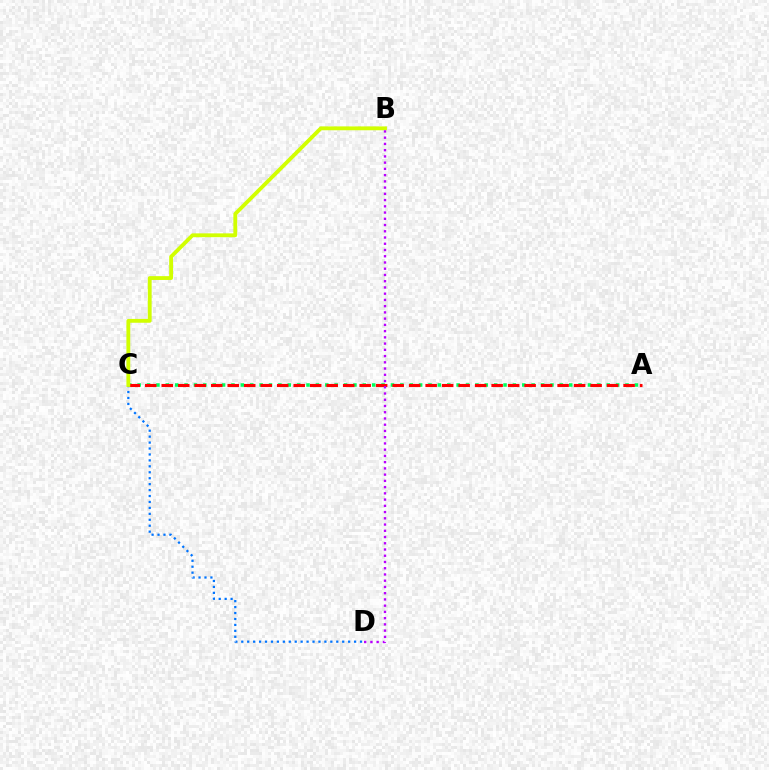{('A', 'C'): [{'color': '#00ff5c', 'line_style': 'dotted', 'thickness': 2.55}, {'color': '#ff0000', 'line_style': 'dashed', 'thickness': 2.24}], ('C', 'D'): [{'color': '#0074ff', 'line_style': 'dotted', 'thickness': 1.61}], ('B', 'C'): [{'color': '#d1ff00', 'line_style': 'solid', 'thickness': 2.76}], ('B', 'D'): [{'color': '#b900ff', 'line_style': 'dotted', 'thickness': 1.7}]}